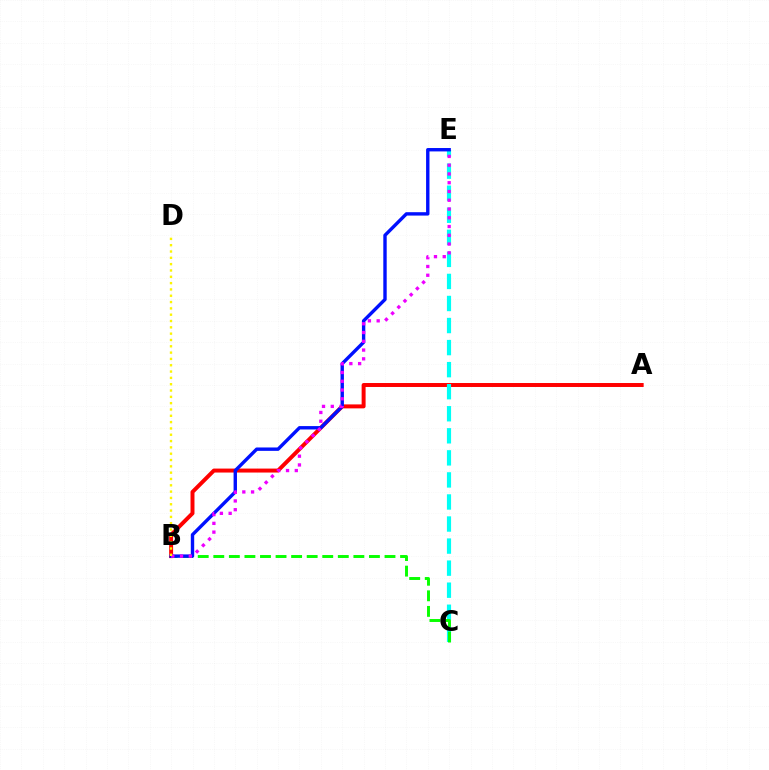{('A', 'B'): [{'color': '#ff0000', 'line_style': 'solid', 'thickness': 2.85}], ('C', 'E'): [{'color': '#00fff6', 'line_style': 'dashed', 'thickness': 3.0}], ('B', 'C'): [{'color': '#08ff00', 'line_style': 'dashed', 'thickness': 2.11}], ('B', 'E'): [{'color': '#0010ff', 'line_style': 'solid', 'thickness': 2.44}, {'color': '#ee00ff', 'line_style': 'dotted', 'thickness': 2.38}], ('B', 'D'): [{'color': '#fcf500', 'line_style': 'dotted', 'thickness': 1.72}]}